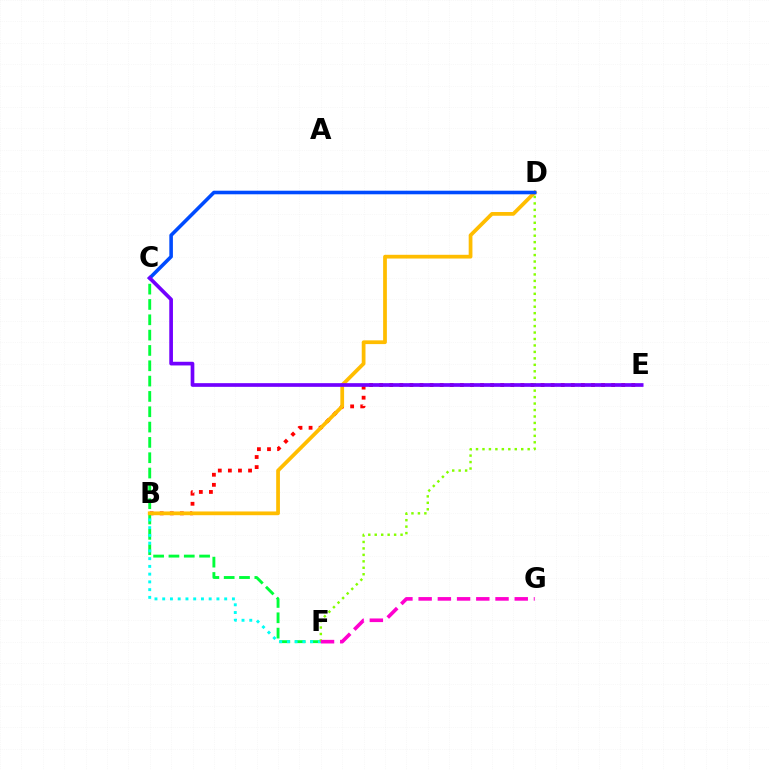{('B', 'E'): [{'color': '#ff0000', 'line_style': 'dotted', 'thickness': 2.74}], ('C', 'F'): [{'color': '#00ff39', 'line_style': 'dashed', 'thickness': 2.08}], ('B', 'F'): [{'color': '#00fff6', 'line_style': 'dotted', 'thickness': 2.1}], ('B', 'D'): [{'color': '#ffbd00', 'line_style': 'solid', 'thickness': 2.7}], ('C', 'D'): [{'color': '#004bff', 'line_style': 'solid', 'thickness': 2.58}], ('D', 'F'): [{'color': '#84ff00', 'line_style': 'dotted', 'thickness': 1.75}], ('C', 'E'): [{'color': '#7200ff', 'line_style': 'solid', 'thickness': 2.65}], ('F', 'G'): [{'color': '#ff00cf', 'line_style': 'dashed', 'thickness': 2.61}]}